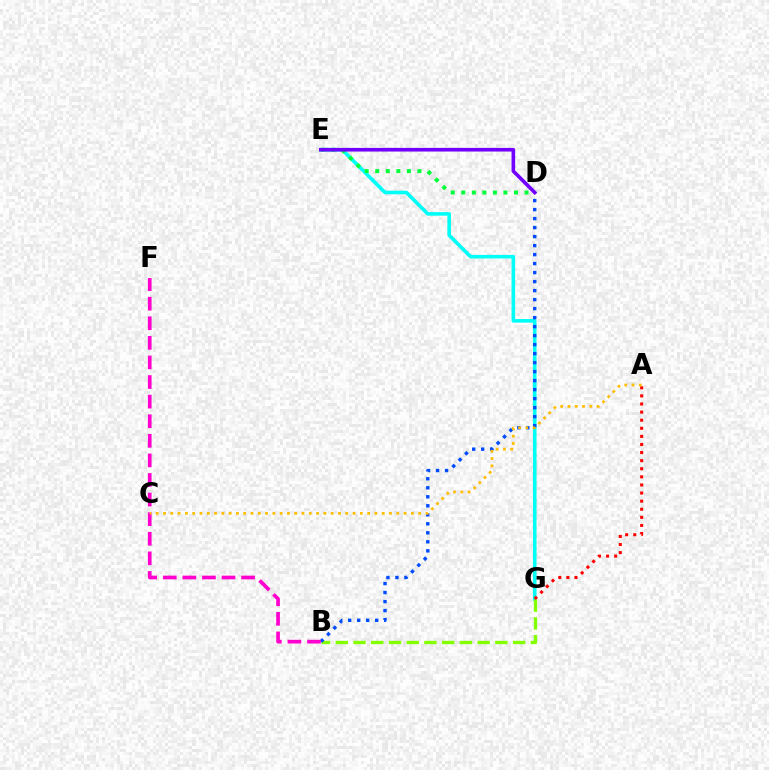{('E', 'G'): [{'color': '#00fff6', 'line_style': 'solid', 'thickness': 2.59}], ('D', 'E'): [{'color': '#00ff39', 'line_style': 'dotted', 'thickness': 2.86}, {'color': '#7200ff', 'line_style': 'solid', 'thickness': 2.61}], ('B', 'G'): [{'color': '#84ff00', 'line_style': 'dashed', 'thickness': 2.41}], ('B', 'D'): [{'color': '#004bff', 'line_style': 'dotted', 'thickness': 2.45}], ('B', 'F'): [{'color': '#ff00cf', 'line_style': 'dashed', 'thickness': 2.66}], ('A', 'G'): [{'color': '#ff0000', 'line_style': 'dotted', 'thickness': 2.2}], ('A', 'C'): [{'color': '#ffbd00', 'line_style': 'dotted', 'thickness': 1.98}]}